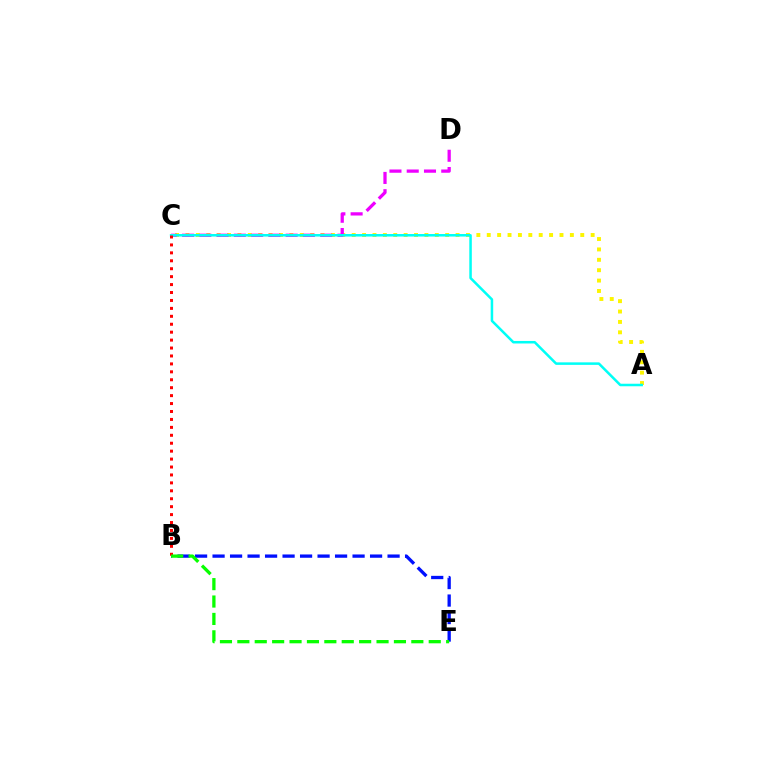{('A', 'C'): [{'color': '#fcf500', 'line_style': 'dotted', 'thickness': 2.82}, {'color': '#00fff6', 'line_style': 'solid', 'thickness': 1.82}], ('C', 'D'): [{'color': '#ee00ff', 'line_style': 'dashed', 'thickness': 2.35}], ('B', 'E'): [{'color': '#0010ff', 'line_style': 'dashed', 'thickness': 2.38}, {'color': '#08ff00', 'line_style': 'dashed', 'thickness': 2.36}], ('B', 'C'): [{'color': '#ff0000', 'line_style': 'dotted', 'thickness': 2.16}]}